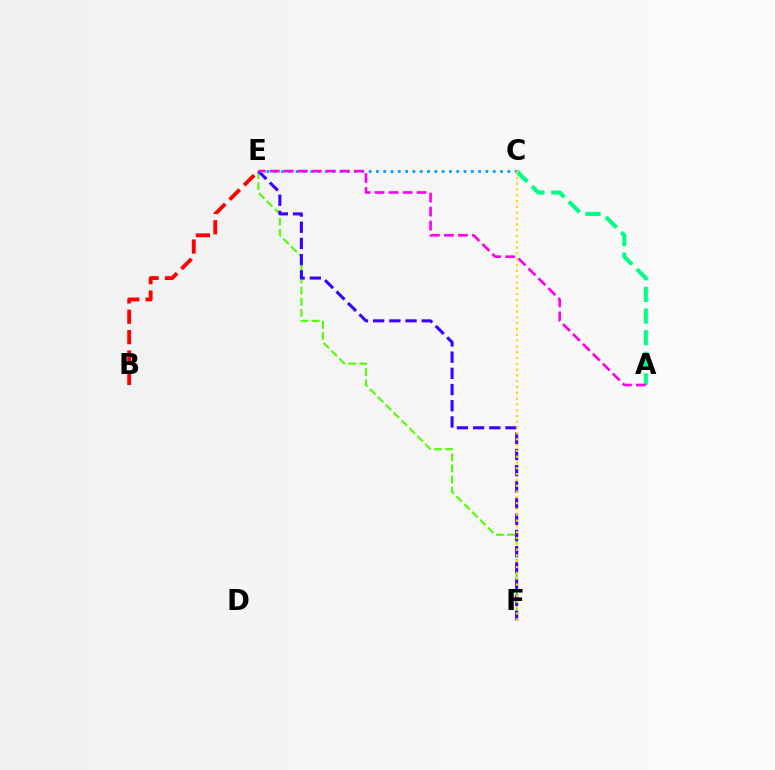{('E', 'F'): [{'color': '#4fff00', 'line_style': 'dashed', 'thickness': 1.51}, {'color': '#3700ff', 'line_style': 'dashed', 'thickness': 2.2}], ('C', 'E'): [{'color': '#009eff', 'line_style': 'dotted', 'thickness': 1.98}], ('A', 'C'): [{'color': '#00ff86', 'line_style': 'dashed', 'thickness': 2.94}], ('A', 'E'): [{'color': '#ff00ed', 'line_style': 'dashed', 'thickness': 1.9}], ('B', 'E'): [{'color': '#ff0000', 'line_style': 'dashed', 'thickness': 2.77}], ('C', 'F'): [{'color': '#ffd500', 'line_style': 'dotted', 'thickness': 1.58}]}